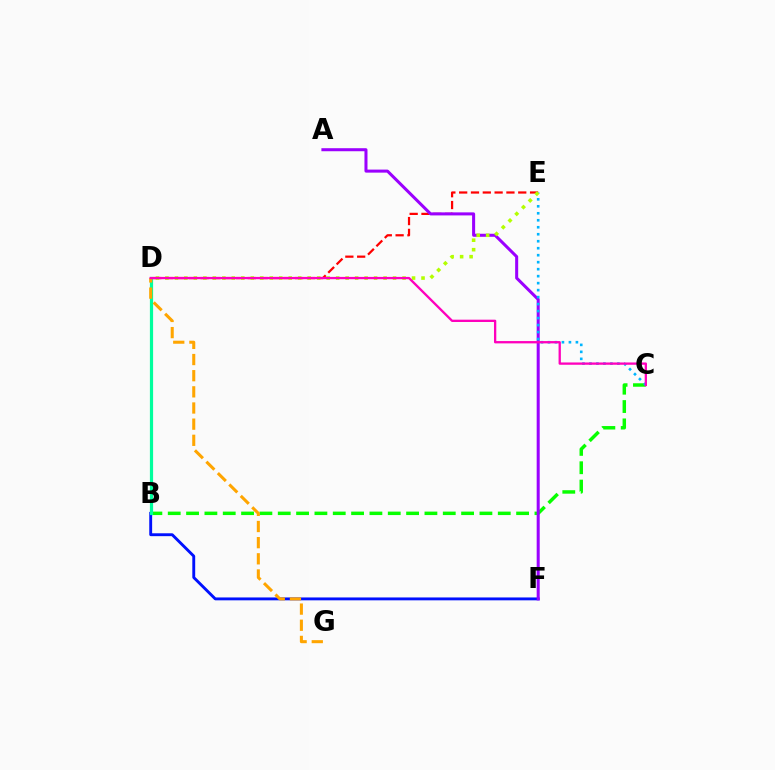{('B', 'C'): [{'color': '#08ff00', 'line_style': 'dashed', 'thickness': 2.49}], ('D', 'E'): [{'color': '#ff0000', 'line_style': 'dashed', 'thickness': 1.61}, {'color': '#b3ff00', 'line_style': 'dotted', 'thickness': 2.58}], ('B', 'F'): [{'color': '#0010ff', 'line_style': 'solid', 'thickness': 2.07}], ('B', 'D'): [{'color': '#00ff9d', 'line_style': 'solid', 'thickness': 2.31}], ('A', 'F'): [{'color': '#9b00ff', 'line_style': 'solid', 'thickness': 2.18}], ('C', 'E'): [{'color': '#00b5ff', 'line_style': 'dotted', 'thickness': 1.9}], ('D', 'G'): [{'color': '#ffa500', 'line_style': 'dashed', 'thickness': 2.19}], ('C', 'D'): [{'color': '#ff00bd', 'line_style': 'solid', 'thickness': 1.66}]}